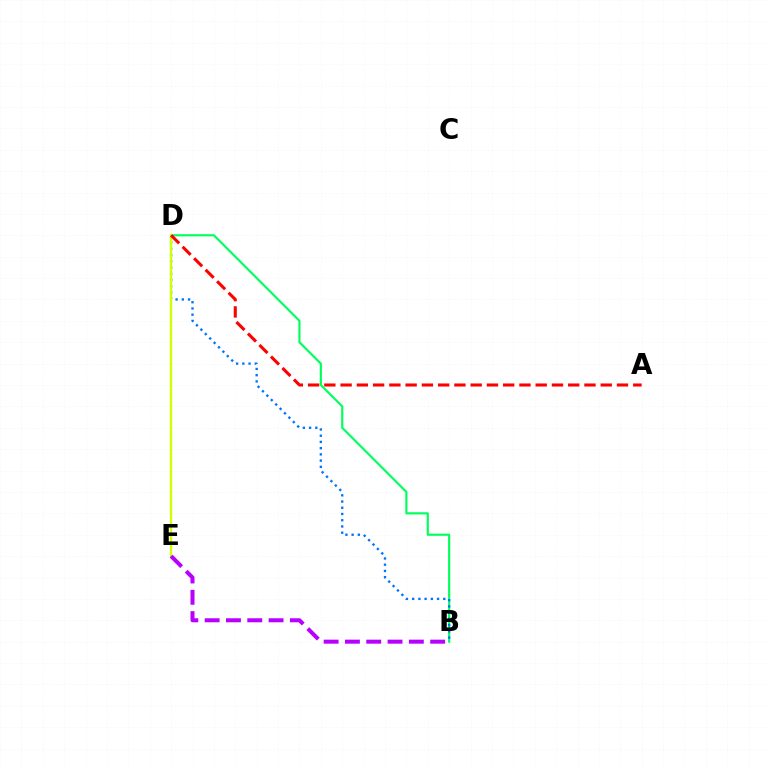{('B', 'D'): [{'color': '#00ff5c', 'line_style': 'solid', 'thickness': 1.55}, {'color': '#0074ff', 'line_style': 'dotted', 'thickness': 1.69}], ('D', 'E'): [{'color': '#d1ff00', 'line_style': 'solid', 'thickness': 1.7}], ('A', 'D'): [{'color': '#ff0000', 'line_style': 'dashed', 'thickness': 2.21}], ('B', 'E'): [{'color': '#b900ff', 'line_style': 'dashed', 'thickness': 2.89}]}